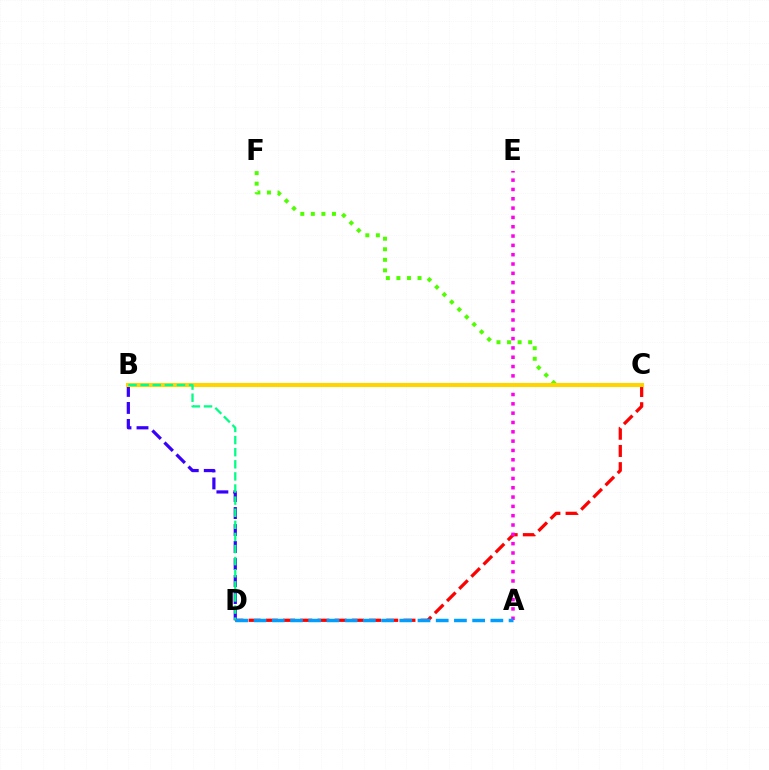{('C', 'D'): [{'color': '#ff0000', 'line_style': 'dashed', 'thickness': 2.34}], ('B', 'D'): [{'color': '#3700ff', 'line_style': 'dashed', 'thickness': 2.31}, {'color': '#00ff86', 'line_style': 'dashed', 'thickness': 1.64}], ('C', 'F'): [{'color': '#4fff00', 'line_style': 'dotted', 'thickness': 2.87}], ('A', 'E'): [{'color': '#ff00ed', 'line_style': 'dotted', 'thickness': 2.53}], ('B', 'C'): [{'color': '#ffd500', 'line_style': 'solid', 'thickness': 2.93}], ('A', 'D'): [{'color': '#009eff', 'line_style': 'dashed', 'thickness': 2.47}]}